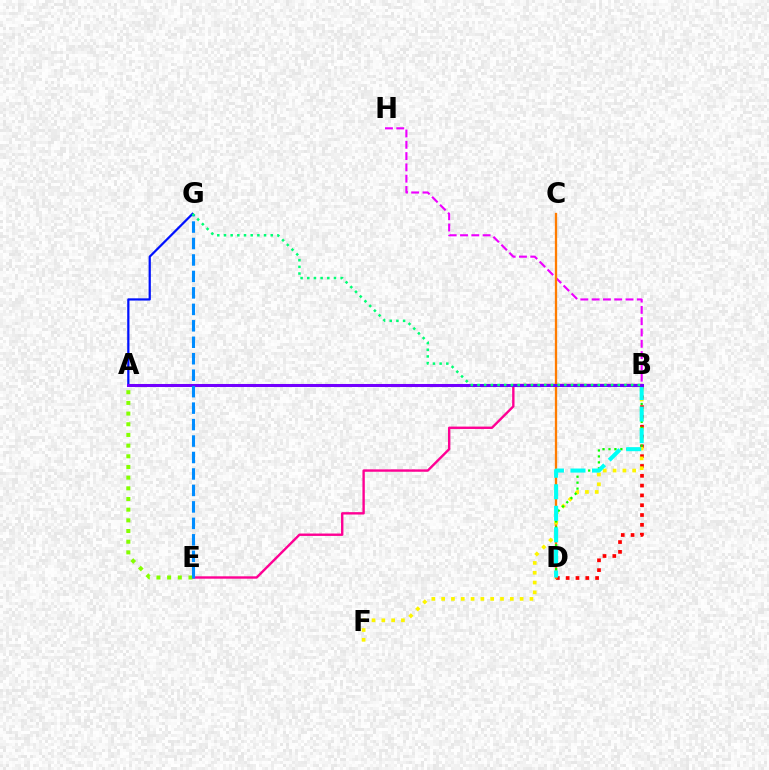{('B', 'E'): [{'color': '#ff0094', 'line_style': 'solid', 'thickness': 1.72}], ('B', 'D'): [{'color': '#ff0000', 'line_style': 'dotted', 'thickness': 2.66}, {'color': '#08ff00', 'line_style': 'dotted', 'thickness': 1.62}, {'color': '#00fff6', 'line_style': 'dashed', 'thickness': 2.93}], ('B', 'H'): [{'color': '#ee00ff', 'line_style': 'dashed', 'thickness': 1.53}], ('C', 'D'): [{'color': '#ff7c00', 'line_style': 'solid', 'thickness': 1.67}], ('B', 'F'): [{'color': '#fcf500', 'line_style': 'dotted', 'thickness': 2.67}], ('A', 'E'): [{'color': '#84ff00', 'line_style': 'dotted', 'thickness': 2.9}], ('A', 'G'): [{'color': '#0010ff', 'line_style': 'solid', 'thickness': 1.61}], ('A', 'B'): [{'color': '#7200ff', 'line_style': 'solid', 'thickness': 2.19}], ('E', 'G'): [{'color': '#008cff', 'line_style': 'dashed', 'thickness': 2.24}], ('B', 'G'): [{'color': '#00ff74', 'line_style': 'dotted', 'thickness': 1.81}]}